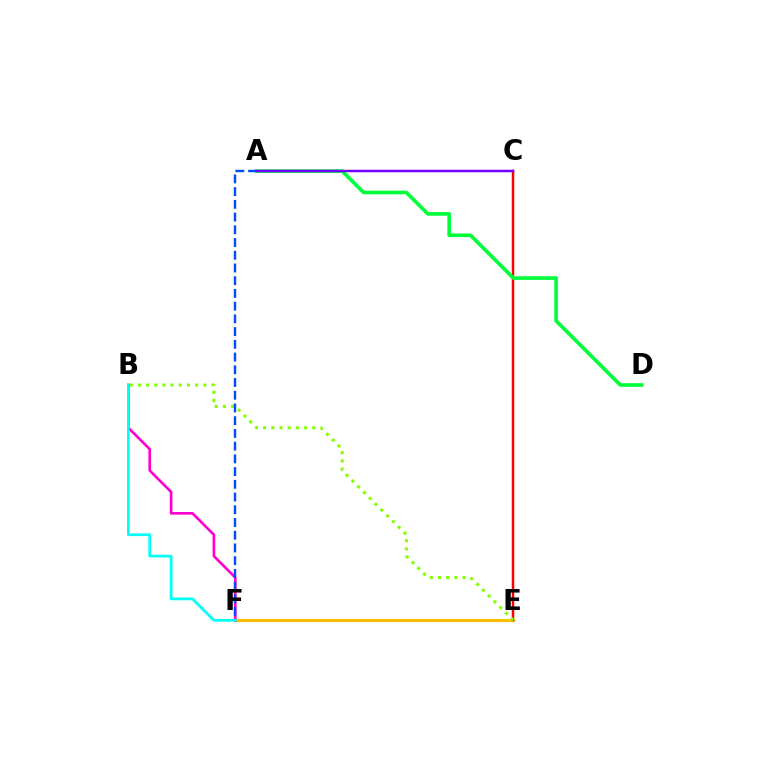{('E', 'F'): [{'color': '#ffbd00', 'line_style': 'solid', 'thickness': 2.23}], ('C', 'E'): [{'color': '#ff0000', 'line_style': 'solid', 'thickness': 1.79}], ('B', 'E'): [{'color': '#84ff00', 'line_style': 'dotted', 'thickness': 2.22}], ('B', 'F'): [{'color': '#ff00cf', 'line_style': 'solid', 'thickness': 1.91}, {'color': '#00fff6', 'line_style': 'solid', 'thickness': 1.97}], ('A', 'D'): [{'color': '#00ff39', 'line_style': 'solid', 'thickness': 2.61}], ('A', 'F'): [{'color': '#004bff', 'line_style': 'dashed', 'thickness': 1.73}], ('A', 'C'): [{'color': '#7200ff', 'line_style': 'solid', 'thickness': 1.78}]}